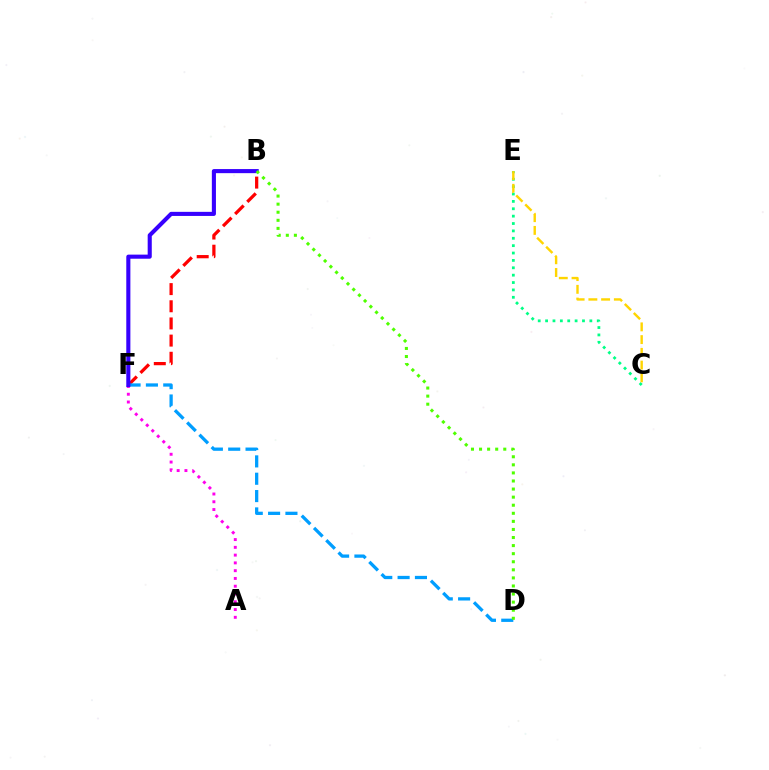{('B', 'F'): [{'color': '#ff0000', 'line_style': 'dashed', 'thickness': 2.33}, {'color': '#3700ff', 'line_style': 'solid', 'thickness': 2.95}], ('A', 'F'): [{'color': '#ff00ed', 'line_style': 'dotted', 'thickness': 2.11}], ('C', 'E'): [{'color': '#00ff86', 'line_style': 'dotted', 'thickness': 2.0}, {'color': '#ffd500', 'line_style': 'dashed', 'thickness': 1.73}], ('D', 'F'): [{'color': '#009eff', 'line_style': 'dashed', 'thickness': 2.36}], ('B', 'D'): [{'color': '#4fff00', 'line_style': 'dotted', 'thickness': 2.19}]}